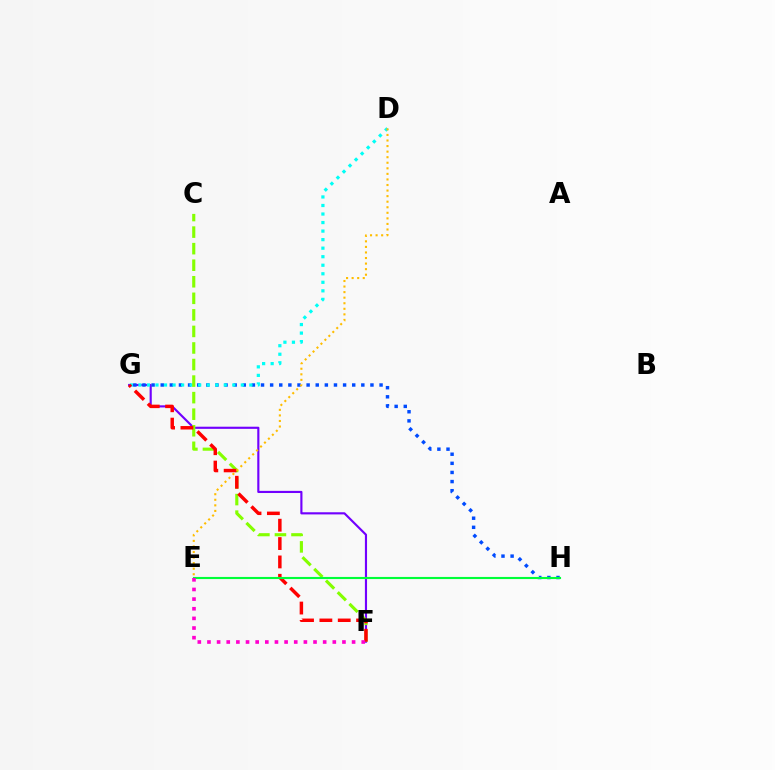{('F', 'G'): [{'color': '#7200ff', 'line_style': 'solid', 'thickness': 1.54}, {'color': '#ff0000', 'line_style': 'dashed', 'thickness': 2.49}], ('G', 'H'): [{'color': '#004bff', 'line_style': 'dotted', 'thickness': 2.48}], ('D', 'G'): [{'color': '#00fff6', 'line_style': 'dotted', 'thickness': 2.32}], ('C', 'F'): [{'color': '#84ff00', 'line_style': 'dashed', 'thickness': 2.25}], ('D', 'E'): [{'color': '#ffbd00', 'line_style': 'dotted', 'thickness': 1.51}], ('E', 'H'): [{'color': '#00ff39', 'line_style': 'solid', 'thickness': 1.53}], ('E', 'F'): [{'color': '#ff00cf', 'line_style': 'dotted', 'thickness': 2.62}]}